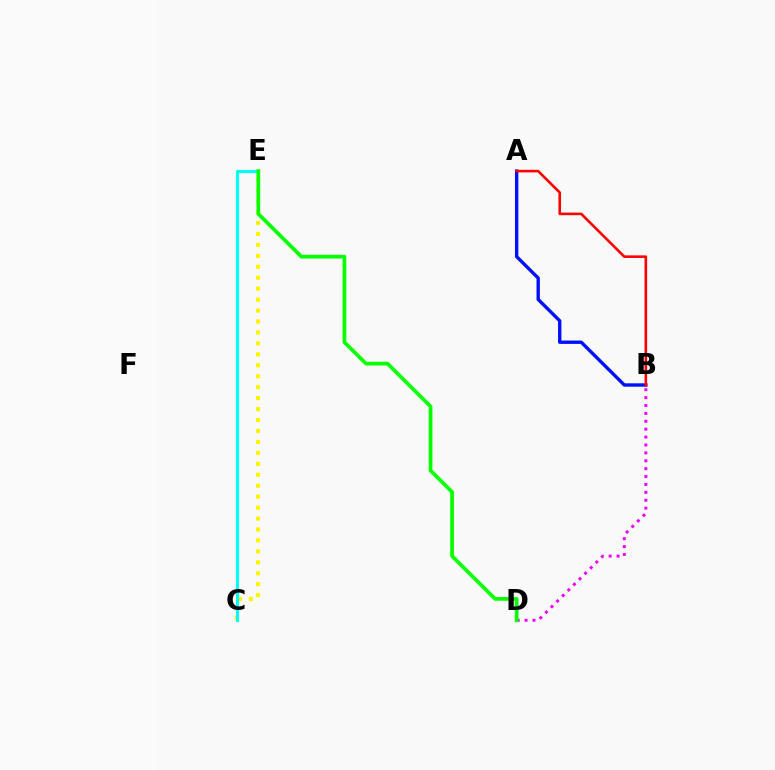{('B', 'D'): [{'color': '#ee00ff', 'line_style': 'dotted', 'thickness': 2.15}], ('C', 'E'): [{'color': '#fcf500', 'line_style': 'dotted', 'thickness': 2.97}, {'color': '#00fff6', 'line_style': 'solid', 'thickness': 2.23}], ('A', 'B'): [{'color': '#0010ff', 'line_style': 'solid', 'thickness': 2.43}, {'color': '#ff0000', 'line_style': 'solid', 'thickness': 1.87}], ('D', 'E'): [{'color': '#08ff00', 'line_style': 'solid', 'thickness': 2.68}]}